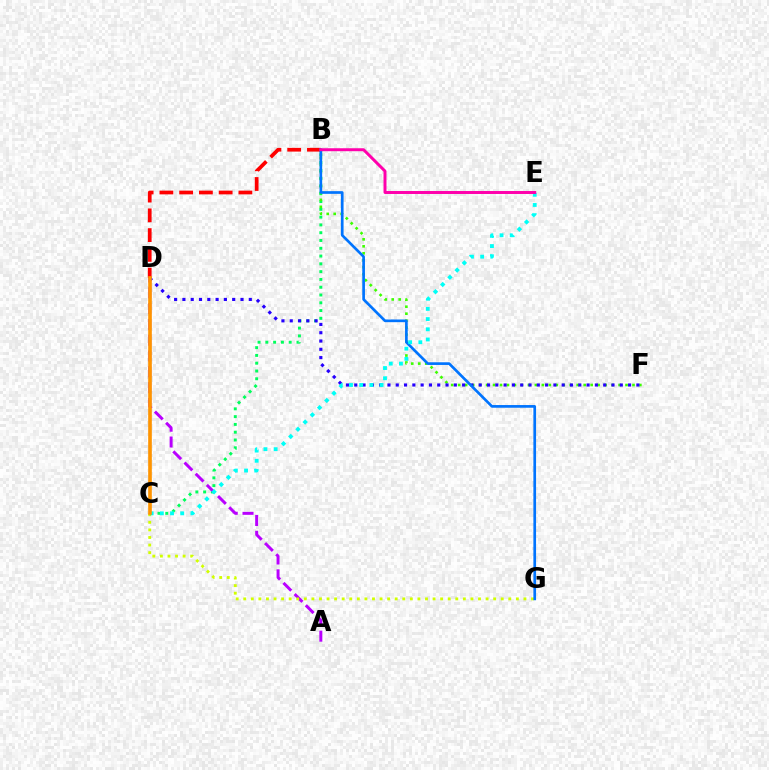{('B', 'C'): [{'color': '#00ff5c', 'line_style': 'dotted', 'thickness': 2.12}], ('B', 'F'): [{'color': '#3dff00', 'line_style': 'dotted', 'thickness': 1.89}], ('B', 'D'): [{'color': '#ff0000', 'line_style': 'dashed', 'thickness': 2.68}], ('A', 'D'): [{'color': '#b900ff', 'line_style': 'dashed', 'thickness': 2.15}], ('C', 'G'): [{'color': '#d1ff00', 'line_style': 'dotted', 'thickness': 2.06}], ('D', 'F'): [{'color': '#2500ff', 'line_style': 'dotted', 'thickness': 2.25}], ('B', 'G'): [{'color': '#0074ff', 'line_style': 'solid', 'thickness': 1.93}], ('C', 'E'): [{'color': '#00fff6', 'line_style': 'dotted', 'thickness': 2.77}], ('B', 'E'): [{'color': '#ff00ac', 'line_style': 'solid', 'thickness': 2.13}], ('C', 'D'): [{'color': '#ff9400', 'line_style': 'solid', 'thickness': 2.62}]}